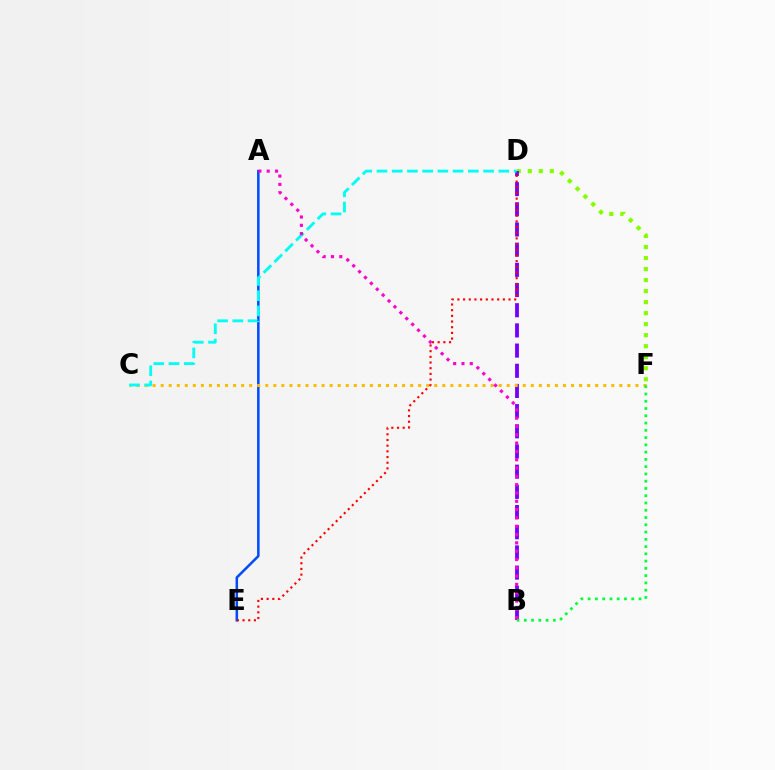{('D', 'F'): [{'color': '#84ff00', 'line_style': 'dotted', 'thickness': 2.99}], ('B', 'D'): [{'color': '#7200ff', 'line_style': 'dashed', 'thickness': 2.74}], ('A', 'E'): [{'color': '#004bff', 'line_style': 'solid', 'thickness': 1.82}], ('C', 'F'): [{'color': '#ffbd00', 'line_style': 'dotted', 'thickness': 2.19}], ('B', 'F'): [{'color': '#00ff39', 'line_style': 'dotted', 'thickness': 1.97}], ('C', 'D'): [{'color': '#00fff6', 'line_style': 'dashed', 'thickness': 2.07}], ('D', 'E'): [{'color': '#ff0000', 'line_style': 'dotted', 'thickness': 1.54}], ('A', 'B'): [{'color': '#ff00cf', 'line_style': 'dotted', 'thickness': 2.26}]}